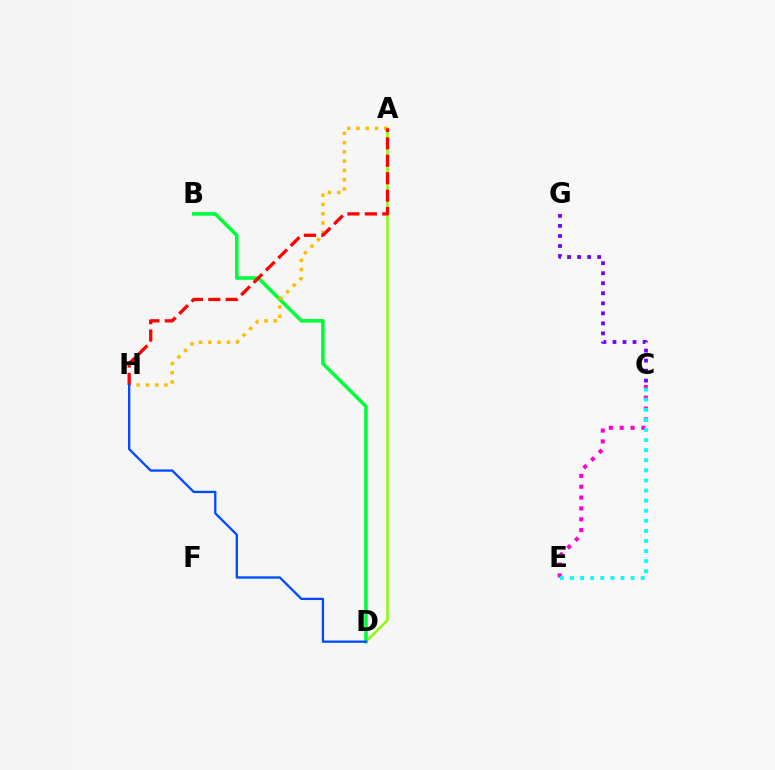{('A', 'D'): [{'color': '#84ff00', 'line_style': 'solid', 'thickness': 1.78}], ('B', 'D'): [{'color': '#00ff39', 'line_style': 'solid', 'thickness': 2.57}], ('C', 'E'): [{'color': '#ff00cf', 'line_style': 'dotted', 'thickness': 2.95}, {'color': '#00fff6', 'line_style': 'dotted', 'thickness': 2.74}], ('C', 'G'): [{'color': '#7200ff', 'line_style': 'dotted', 'thickness': 2.73}], ('A', 'H'): [{'color': '#ffbd00', 'line_style': 'dotted', 'thickness': 2.52}, {'color': '#ff0000', 'line_style': 'dashed', 'thickness': 2.37}], ('D', 'H'): [{'color': '#004bff', 'line_style': 'solid', 'thickness': 1.66}]}